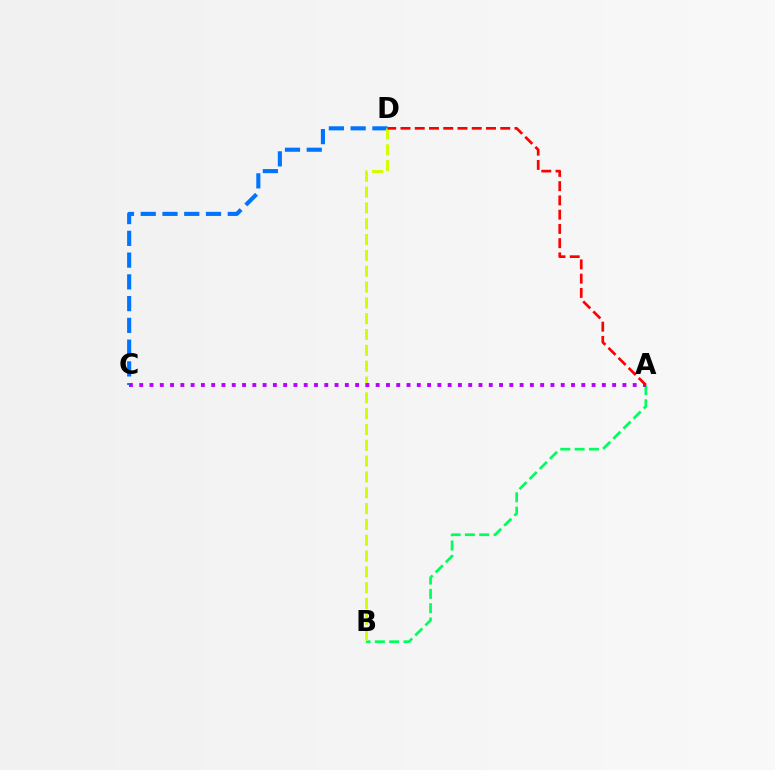{('C', 'D'): [{'color': '#0074ff', 'line_style': 'dashed', 'thickness': 2.96}], ('A', 'B'): [{'color': '#00ff5c', 'line_style': 'dashed', 'thickness': 1.95}], ('B', 'D'): [{'color': '#d1ff00', 'line_style': 'dashed', 'thickness': 2.15}], ('A', 'C'): [{'color': '#b900ff', 'line_style': 'dotted', 'thickness': 2.79}], ('A', 'D'): [{'color': '#ff0000', 'line_style': 'dashed', 'thickness': 1.94}]}